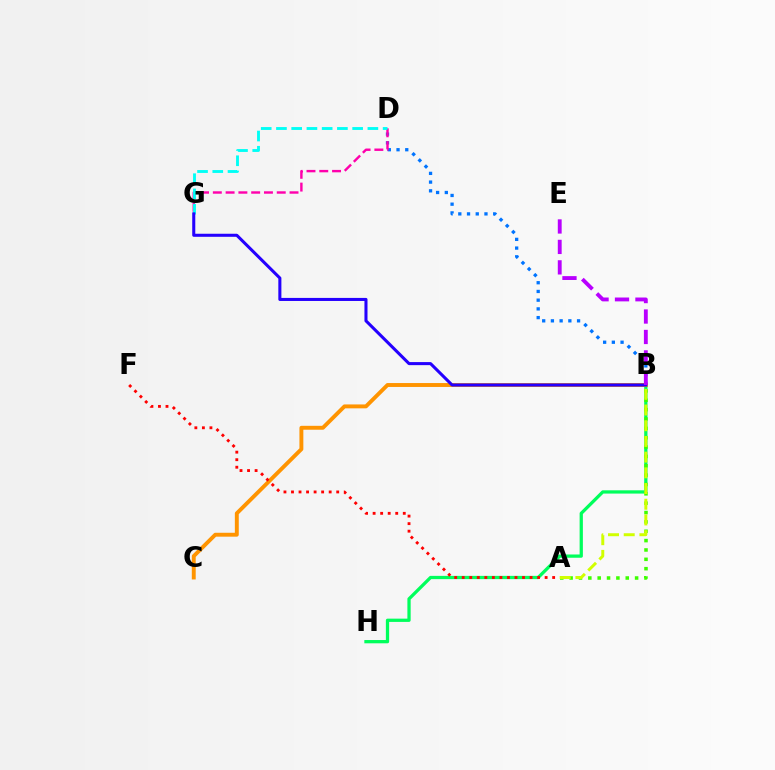{('B', 'D'): [{'color': '#0074ff', 'line_style': 'dotted', 'thickness': 2.37}], ('D', 'G'): [{'color': '#ff00ac', 'line_style': 'dashed', 'thickness': 1.74}, {'color': '#00fff6', 'line_style': 'dashed', 'thickness': 2.07}], ('B', 'H'): [{'color': '#00ff5c', 'line_style': 'solid', 'thickness': 2.35}], ('B', 'C'): [{'color': '#ff9400', 'line_style': 'solid', 'thickness': 2.81}], ('A', 'B'): [{'color': '#3dff00', 'line_style': 'dotted', 'thickness': 2.54}, {'color': '#d1ff00', 'line_style': 'dashed', 'thickness': 2.13}], ('B', 'G'): [{'color': '#2500ff', 'line_style': 'solid', 'thickness': 2.2}], ('B', 'E'): [{'color': '#b900ff', 'line_style': 'dashed', 'thickness': 2.78}], ('A', 'F'): [{'color': '#ff0000', 'line_style': 'dotted', 'thickness': 2.05}]}